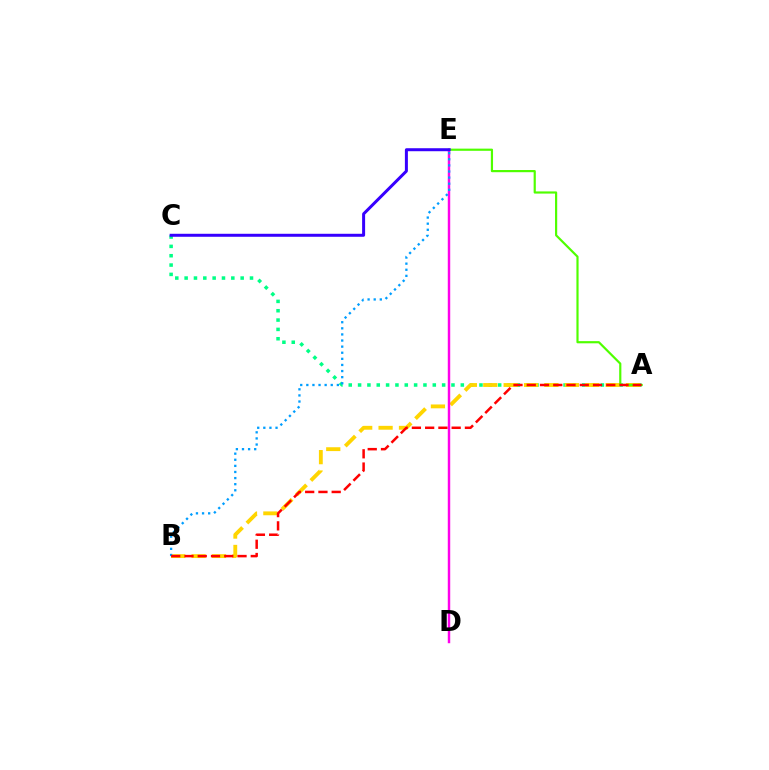{('A', 'C'): [{'color': '#00ff86', 'line_style': 'dotted', 'thickness': 2.54}], ('A', 'B'): [{'color': '#ffd500', 'line_style': 'dashed', 'thickness': 2.77}, {'color': '#ff0000', 'line_style': 'dashed', 'thickness': 1.8}], ('D', 'E'): [{'color': '#ff00ed', 'line_style': 'solid', 'thickness': 1.76}], ('A', 'E'): [{'color': '#4fff00', 'line_style': 'solid', 'thickness': 1.57}], ('C', 'E'): [{'color': '#3700ff', 'line_style': 'solid', 'thickness': 2.16}], ('B', 'E'): [{'color': '#009eff', 'line_style': 'dotted', 'thickness': 1.66}]}